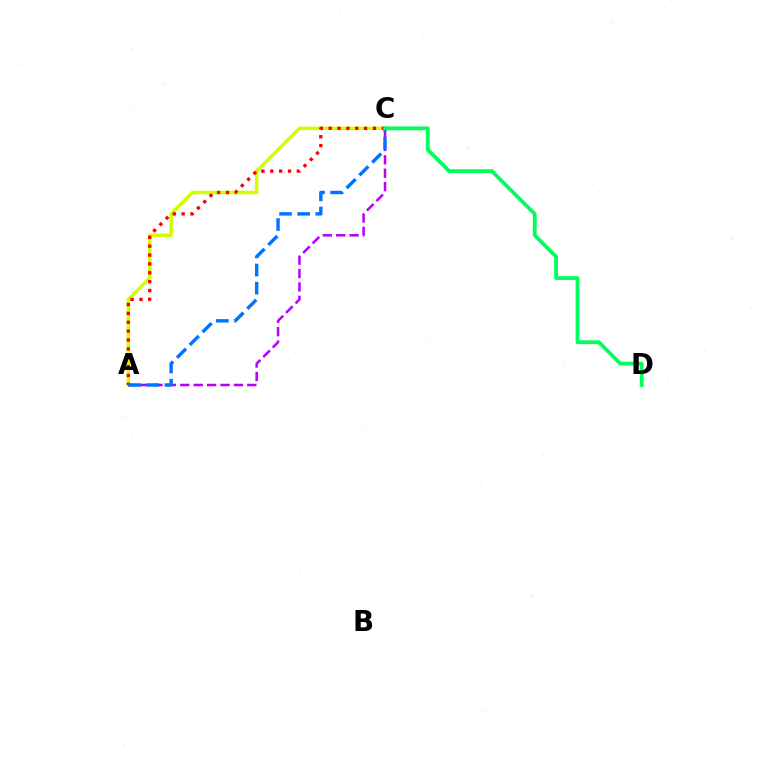{('A', 'C'): [{'color': '#d1ff00', 'line_style': 'solid', 'thickness': 2.52}, {'color': '#b900ff', 'line_style': 'dashed', 'thickness': 1.82}, {'color': '#ff0000', 'line_style': 'dotted', 'thickness': 2.41}, {'color': '#0074ff', 'line_style': 'dashed', 'thickness': 2.46}], ('C', 'D'): [{'color': '#00ff5c', 'line_style': 'solid', 'thickness': 2.75}]}